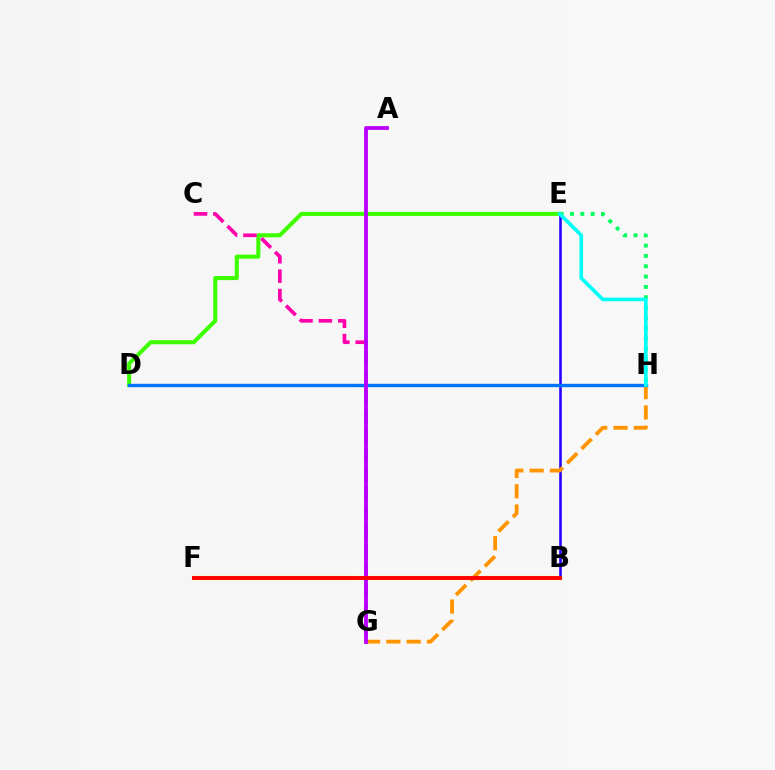{('B', 'E'): [{'color': '#2500ff', 'line_style': 'solid', 'thickness': 1.87}], ('D', 'E'): [{'color': '#3dff00', 'line_style': 'solid', 'thickness': 2.93}], ('B', 'F'): [{'color': '#d1ff00', 'line_style': 'solid', 'thickness': 3.0}, {'color': '#ff0000', 'line_style': 'solid', 'thickness': 2.81}], ('G', 'H'): [{'color': '#ff9400', 'line_style': 'dashed', 'thickness': 2.76}], ('C', 'G'): [{'color': '#ff00ac', 'line_style': 'dashed', 'thickness': 2.64}], ('E', 'H'): [{'color': '#00ff5c', 'line_style': 'dotted', 'thickness': 2.81}, {'color': '#00fff6', 'line_style': 'solid', 'thickness': 2.61}], ('D', 'H'): [{'color': '#0074ff', 'line_style': 'solid', 'thickness': 2.42}], ('A', 'G'): [{'color': '#b900ff', 'line_style': 'solid', 'thickness': 2.74}]}